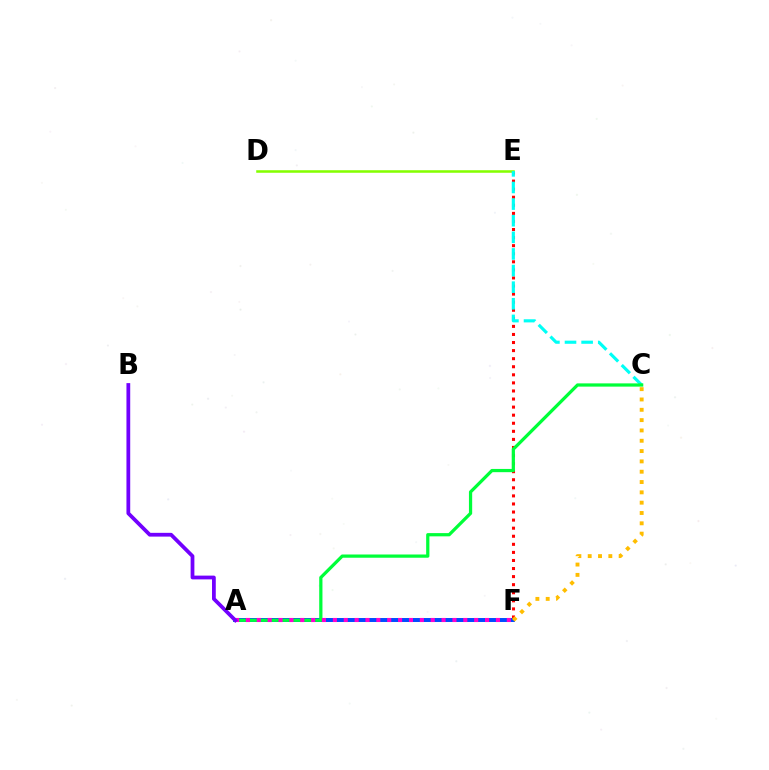{('A', 'F'): [{'color': '#004bff', 'line_style': 'solid', 'thickness': 2.85}, {'color': '#ff00cf', 'line_style': 'dotted', 'thickness': 2.95}], ('E', 'F'): [{'color': '#ff0000', 'line_style': 'dotted', 'thickness': 2.19}], ('D', 'E'): [{'color': '#84ff00', 'line_style': 'solid', 'thickness': 1.83}], ('C', 'E'): [{'color': '#00fff6', 'line_style': 'dashed', 'thickness': 2.26}], ('C', 'F'): [{'color': '#ffbd00', 'line_style': 'dotted', 'thickness': 2.8}], ('A', 'C'): [{'color': '#00ff39', 'line_style': 'solid', 'thickness': 2.33}], ('A', 'B'): [{'color': '#7200ff', 'line_style': 'solid', 'thickness': 2.71}]}